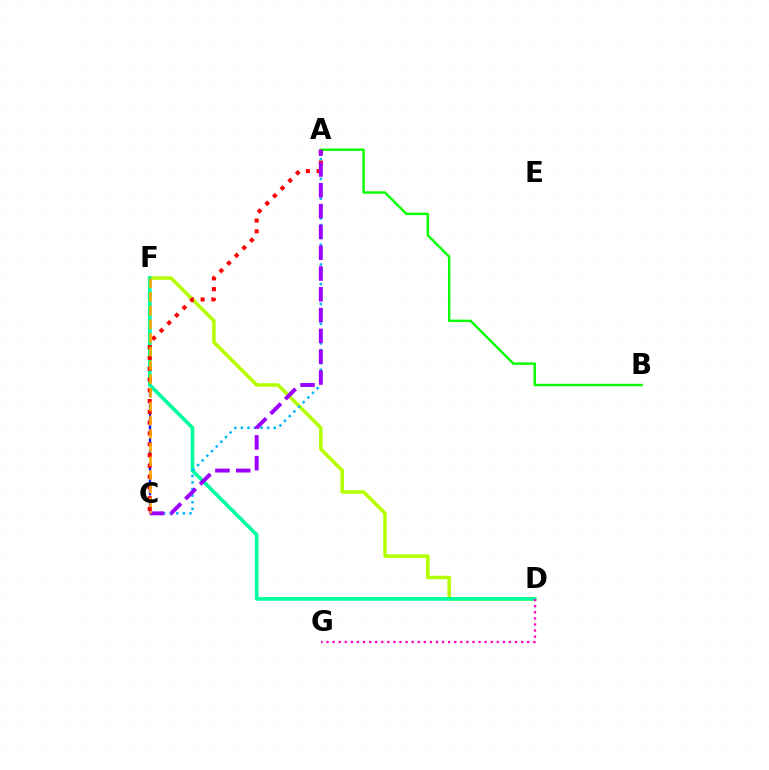{('D', 'F'): [{'color': '#b3ff00', 'line_style': 'solid', 'thickness': 2.53}, {'color': '#00ff9d', 'line_style': 'solid', 'thickness': 2.62}], ('C', 'F'): [{'color': '#0010ff', 'line_style': 'dashed', 'thickness': 1.67}, {'color': '#ffa500', 'line_style': 'dashed', 'thickness': 1.86}], ('A', 'B'): [{'color': '#08ff00', 'line_style': 'solid', 'thickness': 1.73}], ('A', 'C'): [{'color': '#ff0000', 'line_style': 'dotted', 'thickness': 2.93}, {'color': '#00b5ff', 'line_style': 'dotted', 'thickness': 1.79}, {'color': '#9b00ff', 'line_style': 'dashed', 'thickness': 2.83}], ('D', 'G'): [{'color': '#ff00bd', 'line_style': 'dotted', 'thickness': 1.65}]}